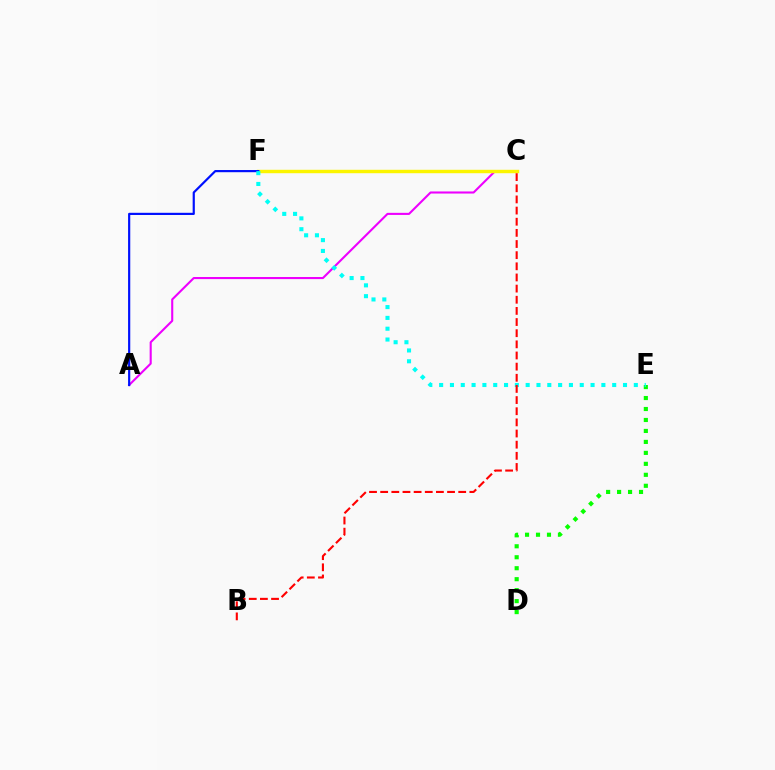{('A', 'C'): [{'color': '#ee00ff', 'line_style': 'solid', 'thickness': 1.51}], ('C', 'F'): [{'color': '#fcf500', 'line_style': 'solid', 'thickness': 2.47}], ('D', 'E'): [{'color': '#08ff00', 'line_style': 'dotted', 'thickness': 2.98}], ('A', 'F'): [{'color': '#0010ff', 'line_style': 'solid', 'thickness': 1.57}], ('E', 'F'): [{'color': '#00fff6', 'line_style': 'dotted', 'thickness': 2.94}], ('B', 'C'): [{'color': '#ff0000', 'line_style': 'dashed', 'thickness': 1.51}]}